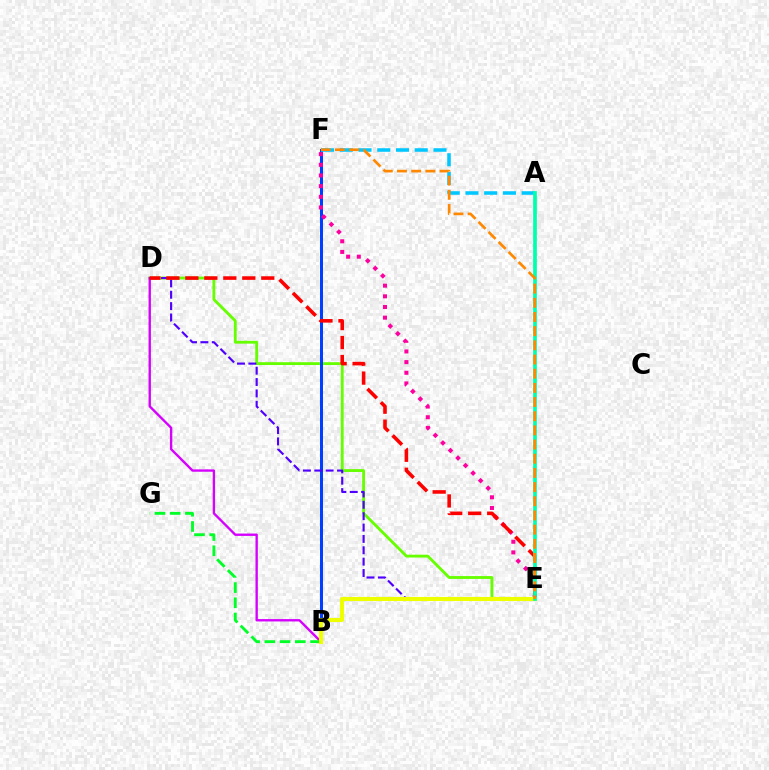{('D', 'E'): [{'color': '#66ff00', 'line_style': 'solid', 'thickness': 2.04}, {'color': '#4f00ff', 'line_style': 'dashed', 'thickness': 1.54}, {'color': '#ff0000', 'line_style': 'dashed', 'thickness': 2.58}], ('B', 'F'): [{'color': '#003fff', 'line_style': 'solid', 'thickness': 2.17}], ('B', 'D'): [{'color': '#d600ff', 'line_style': 'solid', 'thickness': 1.7}], ('E', 'F'): [{'color': '#ff00a0', 'line_style': 'dotted', 'thickness': 2.9}, {'color': '#ff8800', 'line_style': 'dashed', 'thickness': 1.93}], ('A', 'F'): [{'color': '#00c7ff', 'line_style': 'dashed', 'thickness': 2.55}], ('B', 'G'): [{'color': '#00ff27', 'line_style': 'dashed', 'thickness': 2.07}], ('B', 'E'): [{'color': '#eeff00', 'line_style': 'solid', 'thickness': 2.95}], ('A', 'E'): [{'color': '#00ffaf', 'line_style': 'solid', 'thickness': 2.65}]}